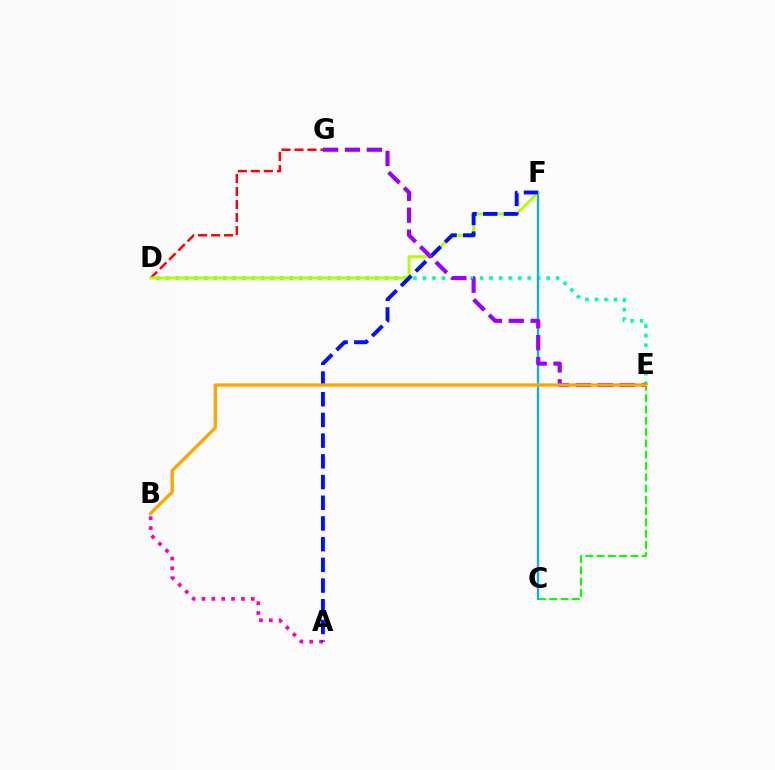{('A', 'B'): [{'color': '#ff00bd', 'line_style': 'dotted', 'thickness': 2.68}], ('D', 'G'): [{'color': '#ff0000', 'line_style': 'dashed', 'thickness': 1.77}], ('D', 'E'): [{'color': '#00ff9d', 'line_style': 'dotted', 'thickness': 2.58}], ('C', 'E'): [{'color': '#08ff00', 'line_style': 'dashed', 'thickness': 1.53}], ('C', 'F'): [{'color': '#00b5ff', 'line_style': 'solid', 'thickness': 1.63}], ('D', 'F'): [{'color': '#b3ff00', 'line_style': 'solid', 'thickness': 2.1}], ('A', 'F'): [{'color': '#0010ff', 'line_style': 'dashed', 'thickness': 2.81}], ('E', 'G'): [{'color': '#9b00ff', 'line_style': 'dashed', 'thickness': 2.97}], ('B', 'E'): [{'color': '#ffa500', 'line_style': 'solid', 'thickness': 2.37}]}